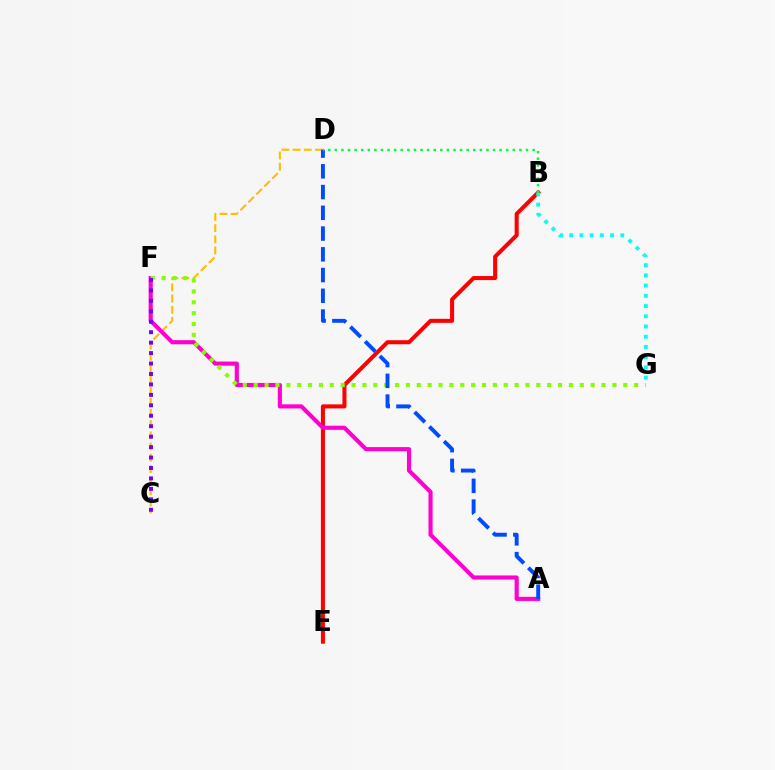{('B', 'E'): [{'color': '#ff0000', 'line_style': 'solid', 'thickness': 2.91}], ('C', 'D'): [{'color': '#ffbd00', 'line_style': 'dashed', 'thickness': 1.52}], ('A', 'F'): [{'color': '#ff00cf', 'line_style': 'solid', 'thickness': 2.96}], ('F', 'G'): [{'color': '#84ff00', 'line_style': 'dotted', 'thickness': 2.95}], ('B', 'G'): [{'color': '#00fff6', 'line_style': 'dotted', 'thickness': 2.78}], ('A', 'D'): [{'color': '#004bff', 'line_style': 'dashed', 'thickness': 2.82}], ('C', 'F'): [{'color': '#7200ff', 'line_style': 'dotted', 'thickness': 2.84}], ('B', 'D'): [{'color': '#00ff39', 'line_style': 'dotted', 'thickness': 1.79}]}